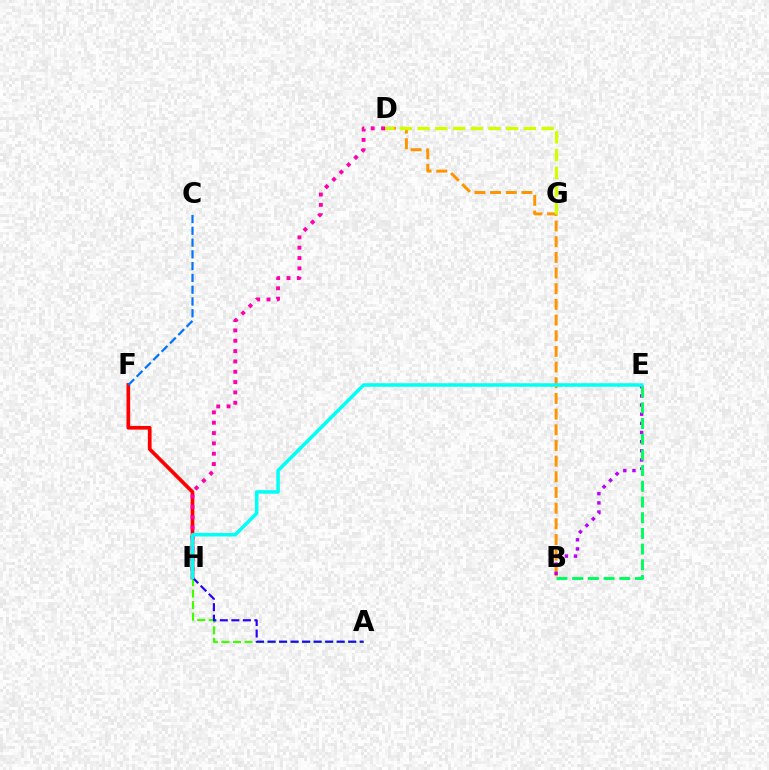{('B', 'D'): [{'color': '#ff9400', 'line_style': 'dashed', 'thickness': 2.13}], ('B', 'E'): [{'color': '#b900ff', 'line_style': 'dotted', 'thickness': 2.49}, {'color': '#00ff5c', 'line_style': 'dashed', 'thickness': 2.13}], ('F', 'H'): [{'color': '#ff0000', 'line_style': 'solid', 'thickness': 2.66}], ('D', 'H'): [{'color': '#ff00ac', 'line_style': 'dotted', 'thickness': 2.81}], ('C', 'F'): [{'color': '#0074ff', 'line_style': 'dashed', 'thickness': 1.6}], ('D', 'G'): [{'color': '#d1ff00', 'line_style': 'dashed', 'thickness': 2.41}], ('A', 'H'): [{'color': '#3dff00', 'line_style': 'dashed', 'thickness': 1.57}, {'color': '#2500ff', 'line_style': 'dashed', 'thickness': 1.56}], ('E', 'H'): [{'color': '#00fff6', 'line_style': 'solid', 'thickness': 2.53}]}